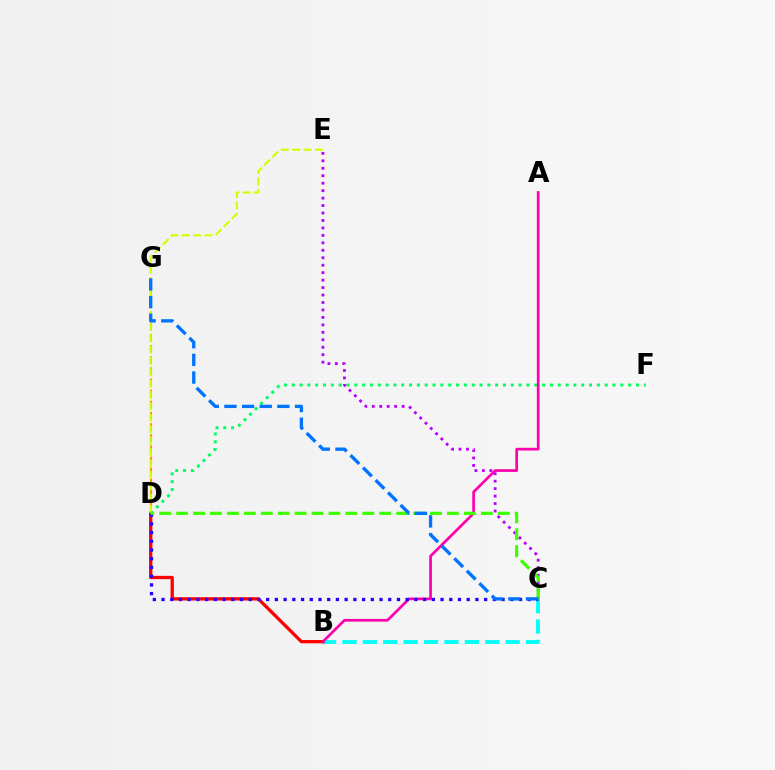{('D', 'F'): [{'color': '#00ff5c', 'line_style': 'dotted', 'thickness': 2.13}], ('B', 'C'): [{'color': '#00fff6', 'line_style': 'dashed', 'thickness': 2.77}], ('B', 'D'): [{'color': '#ff0000', 'line_style': 'solid', 'thickness': 2.37}], ('D', 'G'): [{'color': '#ff9400', 'line_style': 'dashed', 'thickness': 1.52}], ('A', 'B'): [{'color': '#ff00ac', 'line_style': 'solid', 'thickness': 1.94}], ('C', 'D'): [{'color': '#2500ff', 'line_style': 'dotted', 'thickness': 2.37}, {'color': '#3dff00', 'line_style': 'dashed', 'thickness': 2.3}], ('D', 'E'): [{'color': '#d1ff00', 'line_style': 'dashed', 'thickness': 1.55}], ('C', 'E'): [{'color': '#b900ff', 'line_style': 'dotted', 'thickness': 2.03}], ('C', 'G'): [{'color': '#0074ff', 'line_style': 'dashed', 'thickness': 2.4}]}